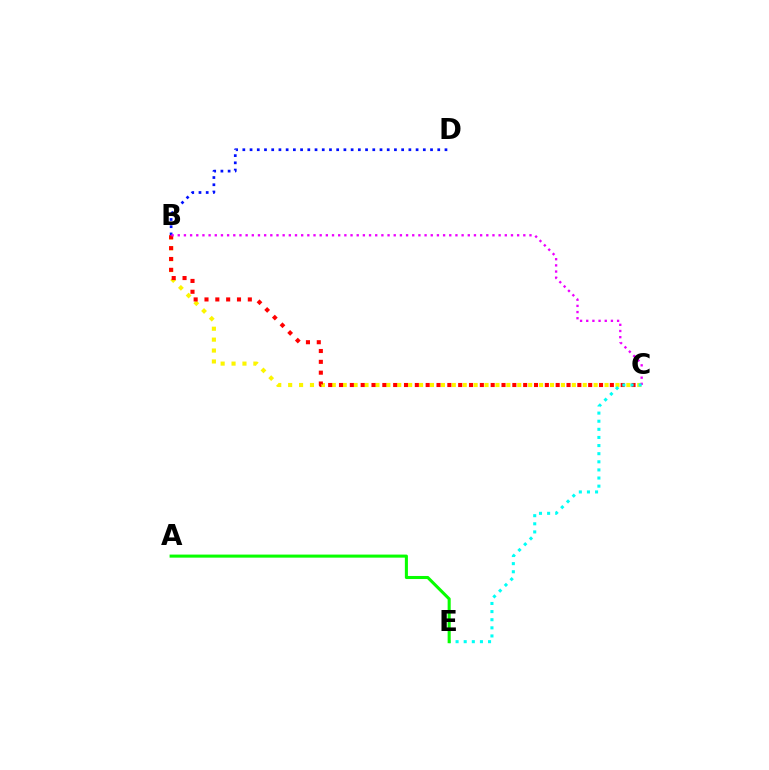{('B', 'C'): [{'color': '#fcf500', 'line_style': 'dotted', 'thickness': 2.96}, {'color': '#ff0000', 'line_style': 'dotted', 'thickness': 2.94}, {'color': '#ee00ff', 'line_style': 'dotted', 'thickness': 1.68}], ('B', 'D'): [{'color': '#0010ff', 'line_style': 'dotted', 'thickness': 1.96}], ('C', 'E'): [{'color': '#00fff6', 'line_style': 'dotted', 'thickness': 2.21}], ('A', 'E'): [{'color': '#08ff00', 'line_style': 'solid', 'thickness': 2.2}]}